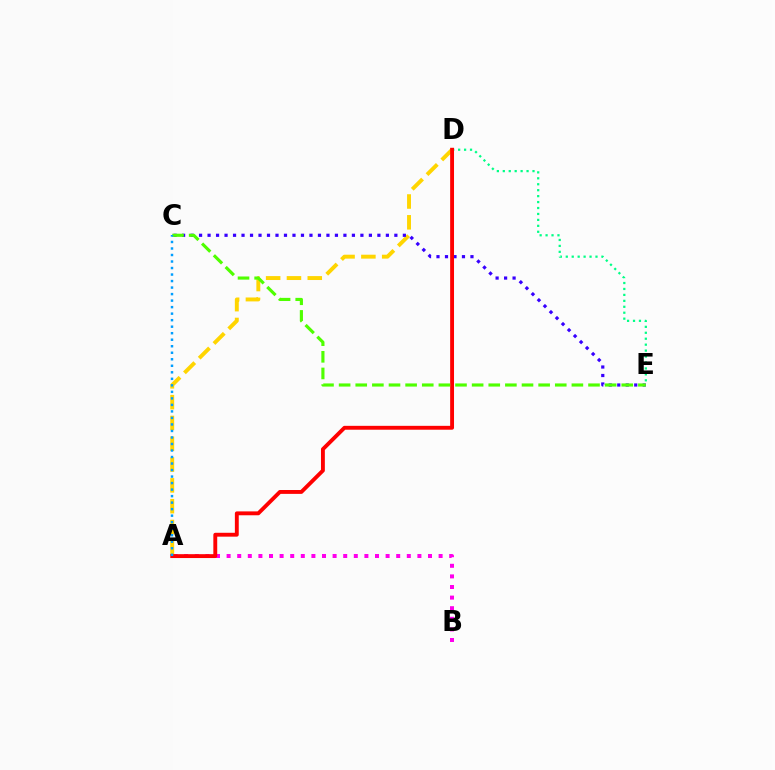{('D', 'E'): [{'color': '#00ff86', 'line_style': 'dotted', 'thickness': 1.61}], ('A', 'B'): [{'color': '#ff00ed', 'line_style': 'dotted', 'thickness': 2.88}], ('A', 'D'): [{'color': '#ffd500', 'line_style': 'dashed', 'thickness': 2.83}, {'color': '#ff0000', 'line_style': 'solid', 'thickness': 2.79}], ('C', 'E'): [{'color': '#3700ff', 'line_style': 'dotted', 'thickness': 2.31}, {'color': '#4fff00', 'line_style': 'dashed', 'thickness': 2.26}], ('A', 'C'): [{'color': '#009eff', 'line_style': 'dotted', 'thickness': 1.77}]}